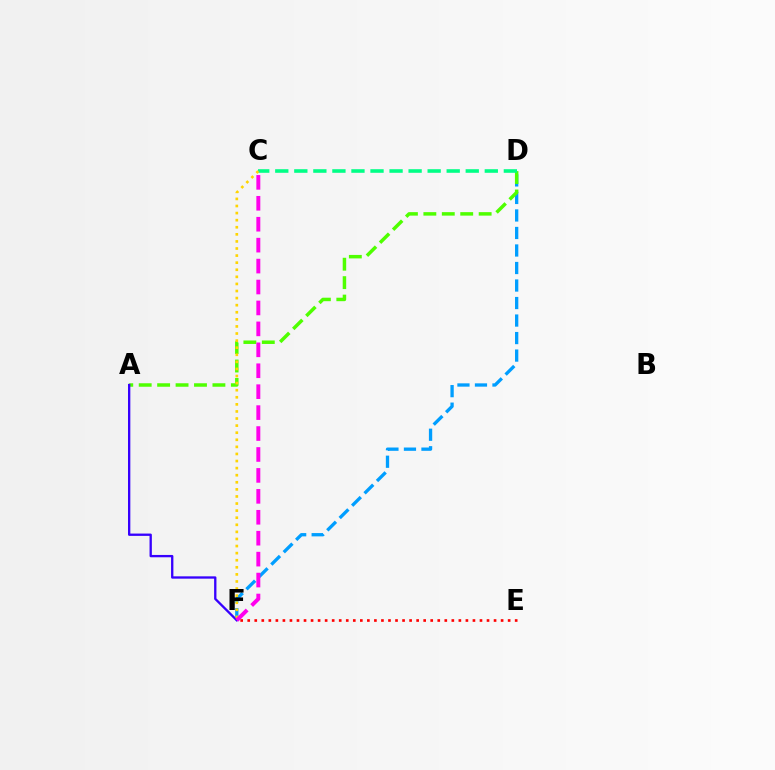{('D', 'F'): [{'color': '#009eff', 'line_style': 'dashed', 'thickness': 2.38}], ('A', 'D'): [{'color': '#4fff00', 'line_style': 'dashed', 'thickness': 2.5}], ('A', 'F'): [{'color': '#3700ff', 'line_style': 'solid', 'thickness': 1.67}], ('C', 'D'): [{'color': '#00ff86', 'line_style': 'dashed', 'thickness': 2.59}], ('C', 'F'): [{'color': '#ffd500', 'line_style': 'dotted', 'thickness': 1.92}, {'color': '#ff00ed', 'line_style': 'dashed', 'thickness': 2.84}], ('E', 'F'): [{'color': '#ff0000', 'line_style': 'dotted', 'thickness': 1.91}]}